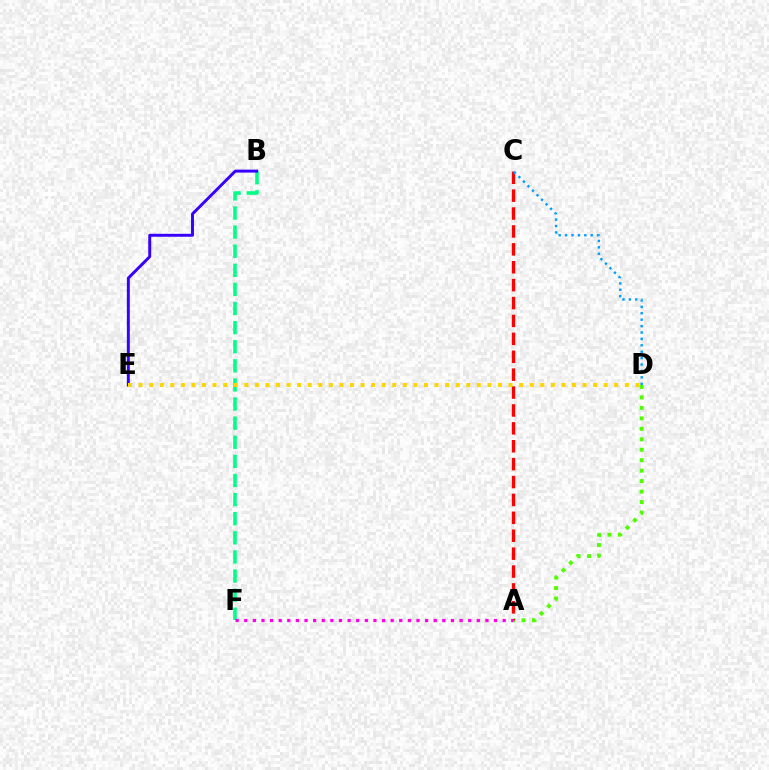{('A', 'D'): [{'color': '#4fff00', 'line_style': 'dotted', 'thickness': 2.84}], ('B', 'F'): [{'color': '#00ff86', 'line_style': 'dashed', 'thickness': 2.6}], ('B', 'E'): [{'color': '#3700ff', 'line_style': 'solid', 'thickness': 2.12}], ('A', 'C'): [{'color': '#ff0000', 'line_style': 'dashed', 'thickness': 2.43}], ('D', 'E'): [{'color': '#ffd500', 'line_style': 'dotted', 'thickness': 2.87}], ('A', 'F'): [{'color': '#ff00ed', 'line_style': 'dotted', 'thickness': 2.34}], ('C', 'D'): [{'color': '#009eff', 'line_style': 'dotted', 'thickness': 1.74}]}